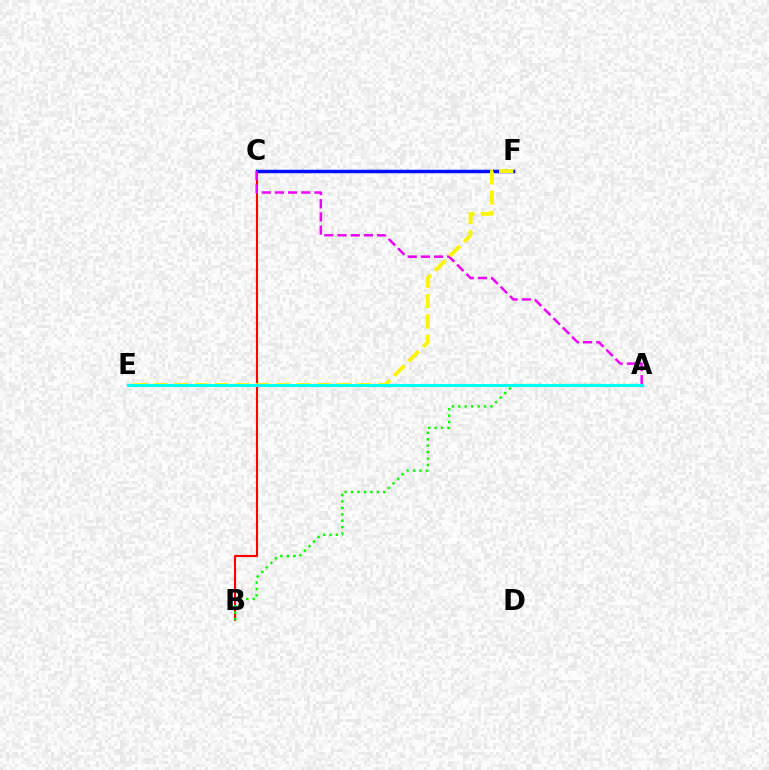{('B', 'C'): [{'color': '#ff0000', 'line_style': 'solid', 'thickness': 1.53}], ('A', 'B'): [{'color': '#08ff00', 'line_style': 'dotted', 'thickness': 1.75}], ('C', 'F'): [{'color': '#0010ff', 'line_style': 'solid', 'thickness': 2.5}], ('A', 'C'): [{'color': '#ee00ff', 'line_style': 'dashed', 'thickness': 1.79}], ('E', 'F'): [{'color': '#fcf500', 'line_style': 'dashed', 'thickness': 2.77}], ('A', 'E'): [{'color': '#00fff6', 'line_style': 'solid', 'thickness': 2.2}]}